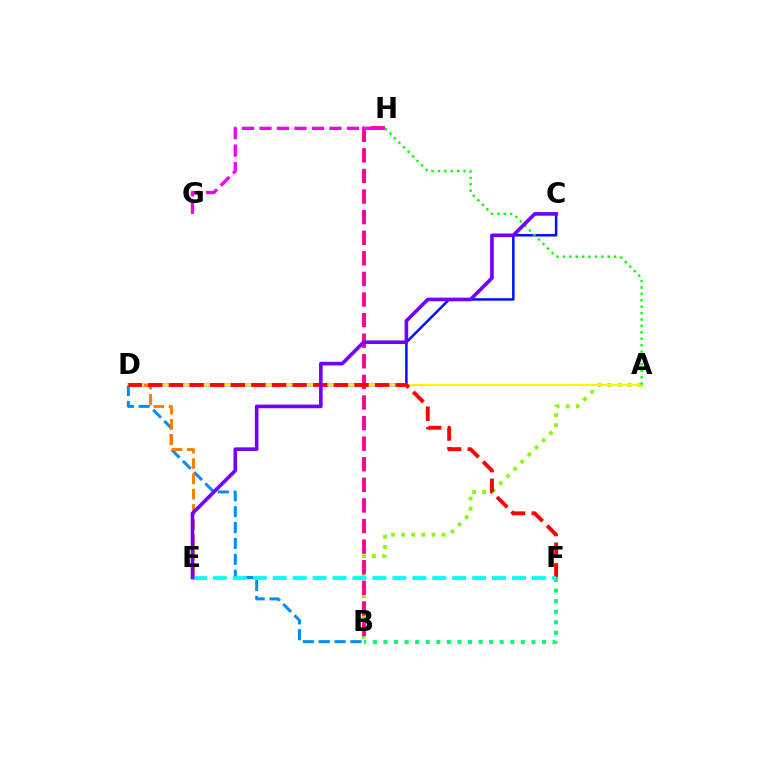{('B', 'D'): [{'color': '#008cff', 'line_style': 'dashed', 'thickness': 2.16}], ('A', 'B'): [{'color': '#84ff00', 'line_style': 'dotted', 'thickness': 2.75}], ('C', 'D'): [{'color': '#0010ff', 'line_style': 'solid', 'thickness': 1.79}], ('B', 'F'): [{'color': '#00ff74', 'line_style': 'dotted', 'thickness': 2.87}], ('A', 'D'): [{'color': '#fcf500', 'line_style': 'solid', 'thickness': 1.54}], ('B', 'H'): [{'color': '#ff0094', 'line_style': 'dashed', 'thickness': 2.8}], ('A', 'H'): [{'color': '#08ff00', 'line_style': 'dotted', 'thickness': 1.74}], ('D', 'E'): [{'color': '#ff7c00', 'line_style': 'dashed', 'thickness': 2.08}], ('D', 'F'): [{'color': '#ff0000', 'line_style': 'dashed', 'thickness': 2.8}], ('E', 'F'): [{'color': '#00fff6', 'line_style': 'dashed', 'thickness': 2.71}], ('G', 'H'): [{'color': '#ee00ff', 'line_style': 'dashed', 'thickness': 2.38}], ('C', 'E'): [{'color': '#7200ff', 'line_style': 'solid', 'thickness': 2.61}]}